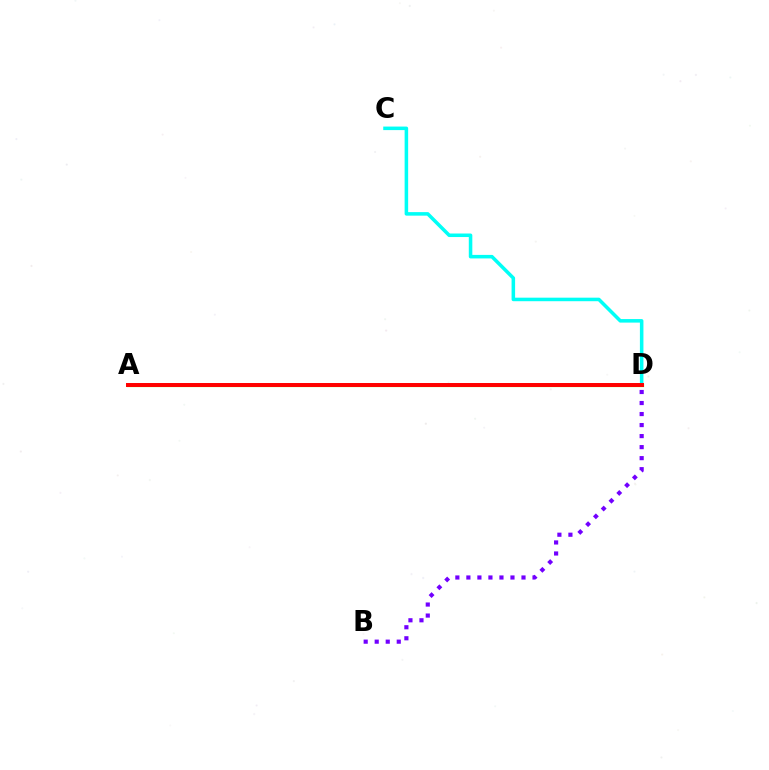{('A', 'D'): [{'color': '#84ff00', 'line_style': 'solid', 'thickness': 2.31}, {'color': '#ff0000', 'line_style': 'solid', 'thickness': 2.86}], ('B', 'D'): [{'color': '#7200ff', 'line_style': 'dotted', 'thickness': 3.0}], ('C', 'D'): [{'color': '#00fff6', 'line_style': 'solid', 'thickness': 2.55}]}